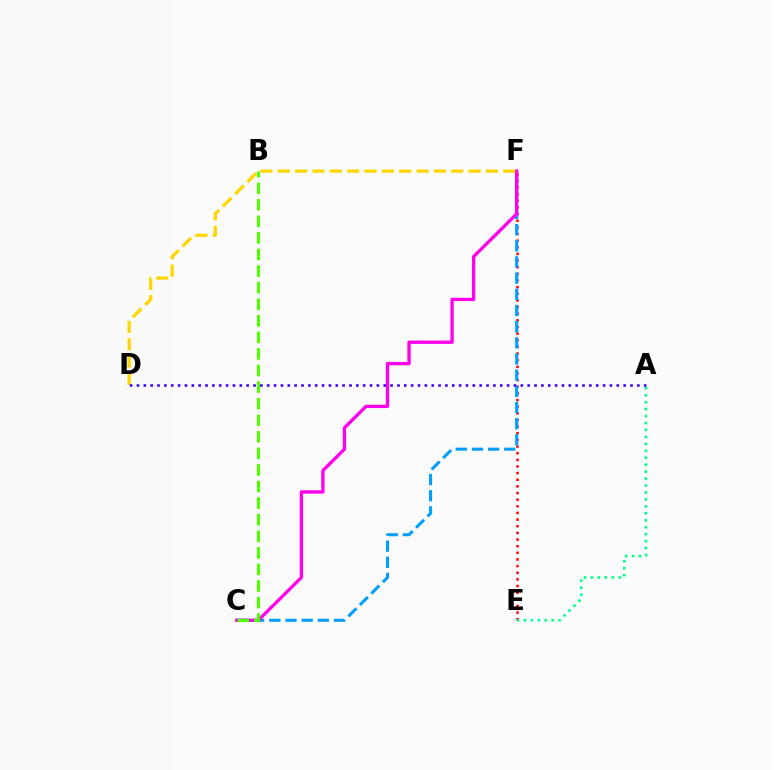{('E', 'F'): [{'color': '#ff0000', 'line_style': 'dotted', 'thickness': 1.8}], ('C', 'F'): [{'color': '#009eff', 'line_style': 'dashed', 'thickness': 2.2}, {'color': '#ff00ed', 'line_style': 'solid', 'thickness': 2.39}], ('A', 'E'): [{'color': '#00ff86', 'line_style': 'dotted', 'thickness': 1.89}], ('D', 'F'): [{'color': '#ffd500', 'line_style': 'dashed', 'thickness': 2.36}], ('B', 'C'): [{'color': '#4fff00', 'line_style': 'dashed', 'thickness': 2.25}], ('A', 'D'): [{'color': '#3700ff', 'line_style': 'dotted', 'thickness': 1.86}]}